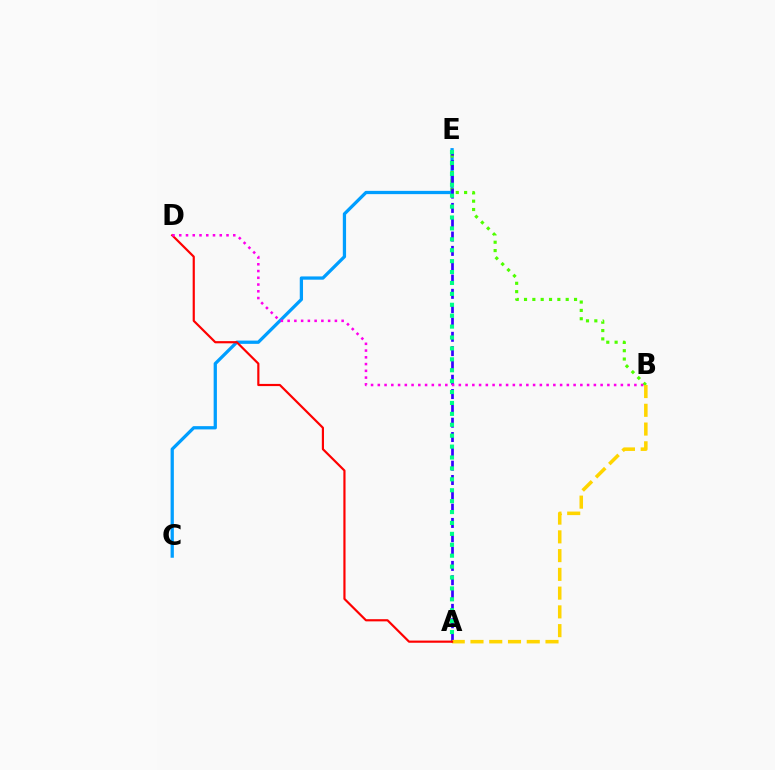{('C', 'E'): [{'color': '#009eff', 'line_style': 'solid', 'thickness': 2.35}], ('B', 'E'): [{'color': '#4fff00', 'line_style': 'dotted', 'thickness': 2.26}], ('A', 'E'): [{'color': '#3700ff', 'line_style': 'dashed', 'thickness': 1.95}, {'color': '#00ff86', 'line_style': 'dotted', 'thickness': 2.96}], ('A', 'B'): [{'color': '#ffd500', 'line_style': 'dashed', 'thickness': 2.55}], ('A', 'D'): [{'color': '#ff0000', 'line_style': 'solid', 'thickness': 1.57}], ('B', 'D'): [{'color': '#ff00ed', 'line_style': 'dotted', 'thickness': 1.83}]}